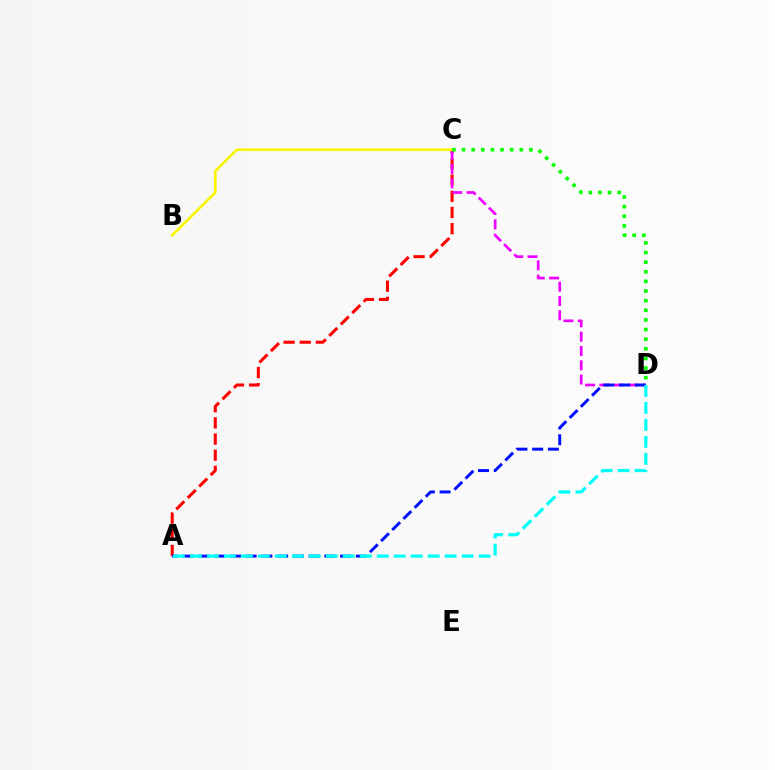{('A', 'C'): [{'color': '#ff0000', 'line_style': 'dashed', 'thickness': 2.2}], ('C', 'D'): [{'color': '#ee00ff', 'line_style': 'dashed', 'thickness': 1.94}, {'color': '#08ff00', 'line_style': 'dotted', 'thickness': 2.62}], ('B', 'C'): [{'color': '#fcf500', 'line_style': 'solid', 'thickness': 1.91}], ('A', 'D'): [{'color': '#0010ff', 'line_style': 'dashed', 'thickness': 2.14}, {'color': '#00fff6', 'line_style': 'dashed', 'thickness': 2.31}]}